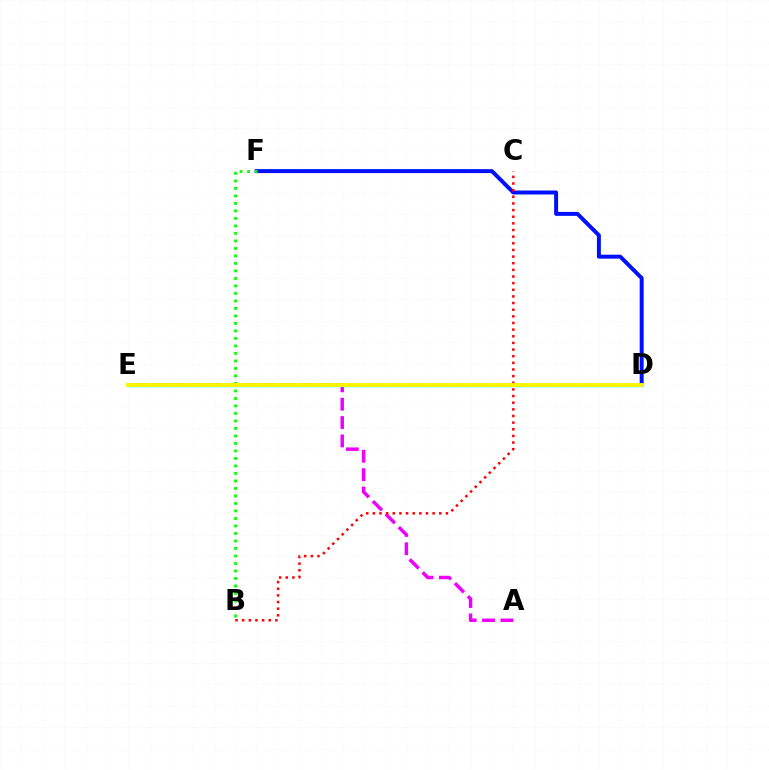{('D', 'F'): [{'color': '#0010ff', 'line_style': 'solid', 'thickness': 2.85}], ('A', 'E'): [{'color': '#ee00ff', 'line_style': 'dashed', 'thickness': 2.5}], ('D', 'E'): [{'color': '#00fff6', 'line_style': 'solid', 'thickness': 2.42}, {'color': '#fcf500', 'line_style': 'solid', 'thickness': 2.78}], ('B', 'C'): [{'color': '#ff0000', 'line_style': 'dotted', 'thickness': 1.8}], ('B', 'F'): [{'color': '#08ff00', 'line_style': 'dotted', 'thickness': 2.04}]}